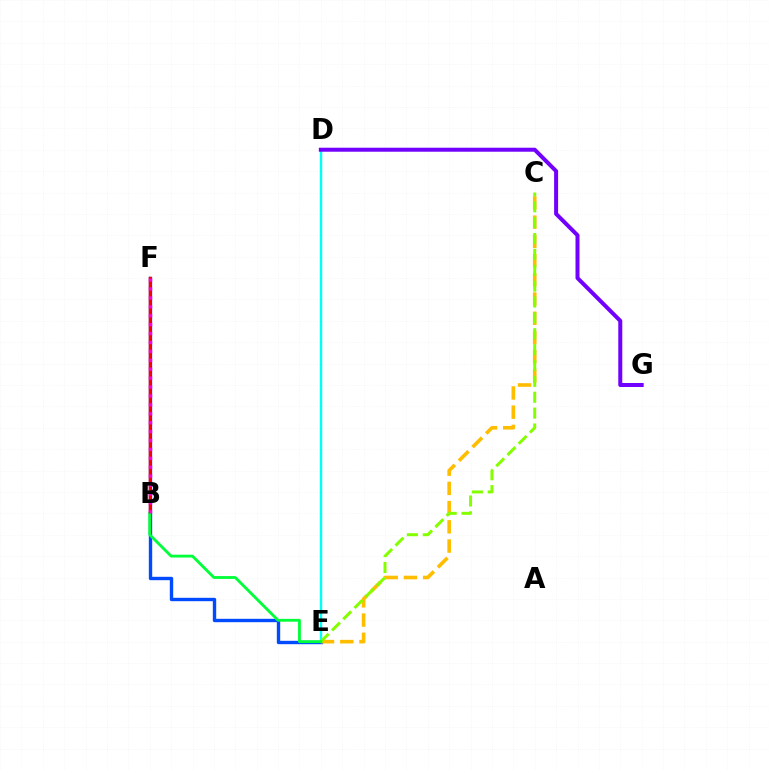{('D', 'E'): [{'color': '#00fff6', 'line_style': 'solid', 'thickness': 1.76}], ('E', 'F'): [{'color': '#004bff', 'line_style': 'solid', 'thickness': 2.44}], ('C', 'E'): [{'color': '#ffbd00', 'line_style': 'dashed', 'thickness': 2.61}, {'color': '#84ff00', 'line_style': 'dashed', 'thickness': 2.16}], ('B', 'F'): [{'color': '#ff0000', 'line_style': 'solid', 'thickness': 1.79}, {'color': '#ff00cf', 'line_style': 'dotted', 'thickness': 2.42}], ('B', 'E'): [{'color': '#00ff39', 'line_style': 'solid', 'thickness': 2.03}], ('D', 'G'): [{'color': '#7200ff', 'line_style': 'solid', 'thickness': 2.88}]}